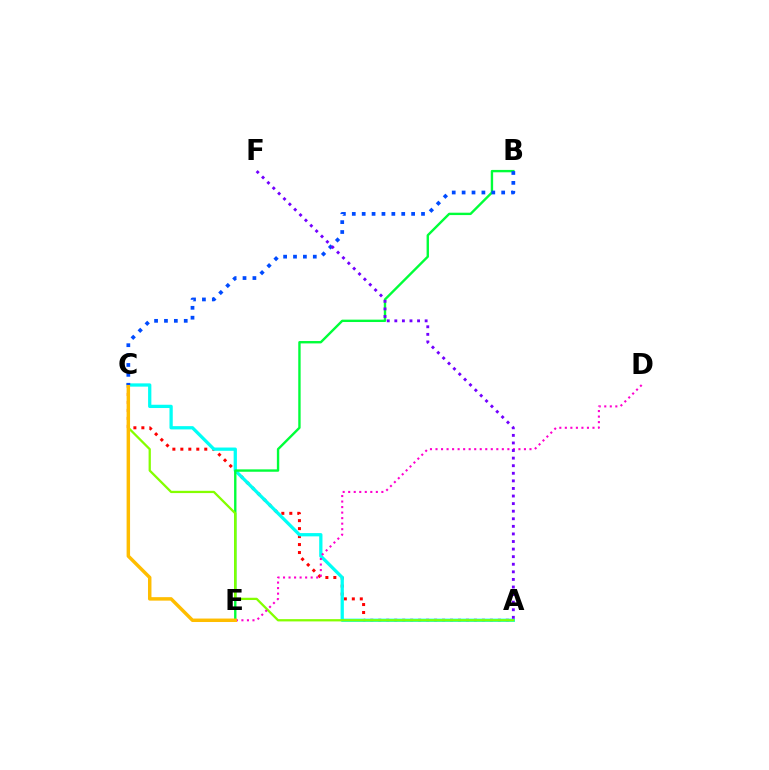{('A', 'C'): [{'color': '#ff0000', 'line_style': 'dotted', 'thickness': 2.17}, {'color': '#00fff6', 'line_style': 'solid', 'thickness': 2.36}, {'color': '#84ff00', 'line_style': 'solid', 'thickness': 1.64}], ('B', 'E'): [{'color': '#00ff39', 'line_style': 'solid', 'thickness': 1.71}], ('D', 'E'): [{'color': '#ff00cf', 'line_style': 'dotted', 'thickness': 1.5}], ('C', 'E'): [{'color': '#ffbd00', 'line_style': 'solid', 'thickness': 2.5}], ('B', 'C'): [{'color': '#004bff', 'line_style': 'dotted', 'thickness': 2.69}], ('A', 'F'): [{'color': '#7200ff', 'line_style': 'dotted', 'thickness': 2.06}]}